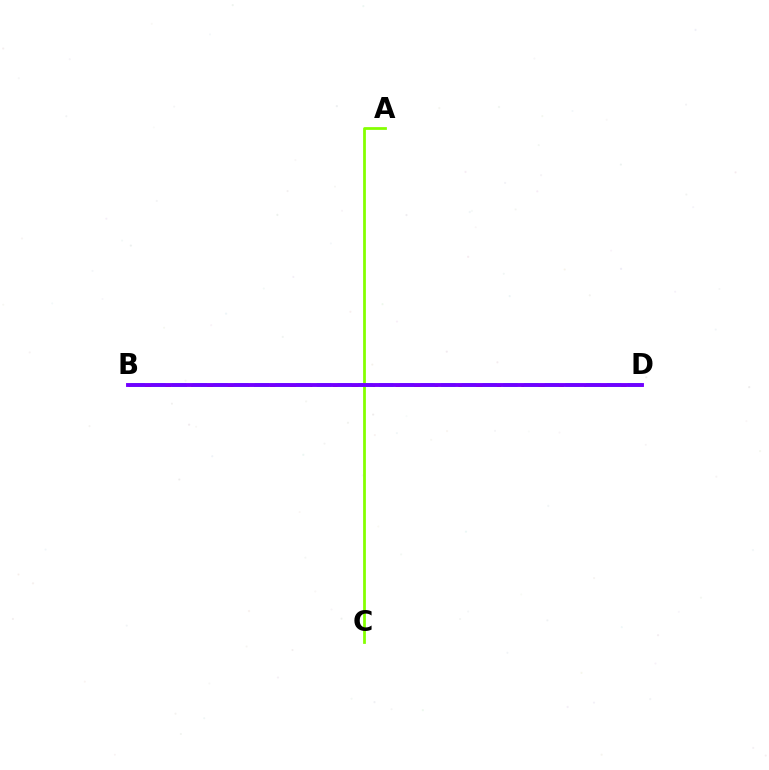{('B', 'D'): [{'color': '#ff0000', 'line_style': 'dashed', 'thickness': 2.13}, {'color': '#00fff6', 'line_style': 'dashed', 'thickness': 2.81}, {'color': '#7200ff', 'line_style': 'solid', 'thickness': 2.8}], ('A', 'C'): [{'color': '#84ff00', 'line_style': 'solid', 'thickness': 1.99}]}